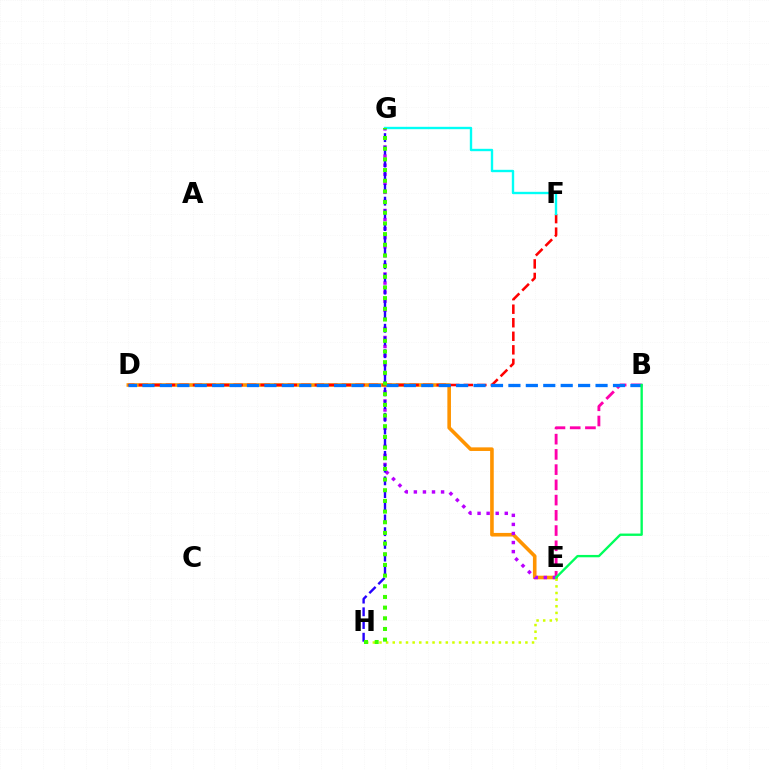{('D', 'E'): [{'color': '#ff9400', 'line_style': 'solid', 'thickness': 2.6}], ('D', 'F'): [{'color': '#ff0000', 'line_style': 'dashed', 'thickness': 1.84}], ('B', 'E'): [{'color': '#ff00ac', 'line_style': 'dashed', 'thickness': 2.07}, {'color': '#00ff5c', 'line_style': 'solid', 'thickness': 1.69}], ('E', 'G'): [{'color': '#b900ff', 'line_style': 'dotted', 'thickness': 2.46}], ('E', 'H'): [{'color': '#d1ff00', 'line_style': 'dotted', 'thickness': 1.8}], ('B', 'D'): [{'color': '#0074ff', 'line_style': 'dashed', 'thickness': 2.37}], ('G', 'H'): [{'color': '#2500ff', 'line_style': 'dashed', 'thickness': 1.73}, {'color': '#3dff00', 'line_style': 'dotted', 'thickness': 2.9}], ('F', 'G'): [{'color': '#00fff6', 'line_style': 'solid', 'thickness': 1.71}]}